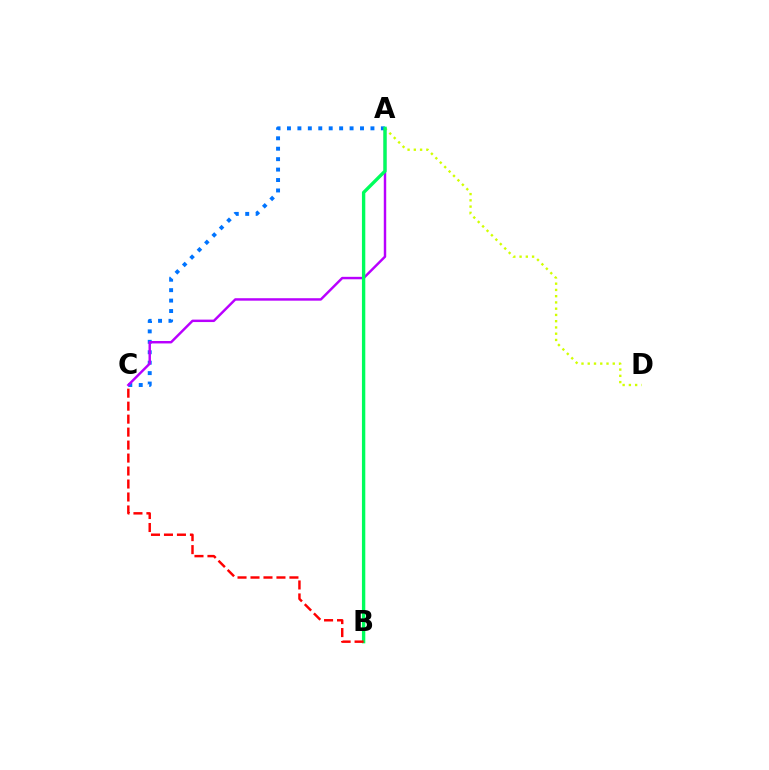{('A', 'D'): [{'color': '#d1ff00', 'line_style': 'dotted', 'thickness': 1.7}], ('A', 'C'): [{'color': '#0074ff', 'line_style': 'dotted', 'thickness': 2.84}, {'color': '#b900ff', 'line_style': 'solid', 'thickness': 1.76}], ('A', 'B'): [{'color': '#00ff5c', 'line_style': 'solid', 'thickness': 2.42}], ('B', 'C'): [{'color': '#ff0000', 'line_style': 'dashed', 'thickness': 1.76}]}